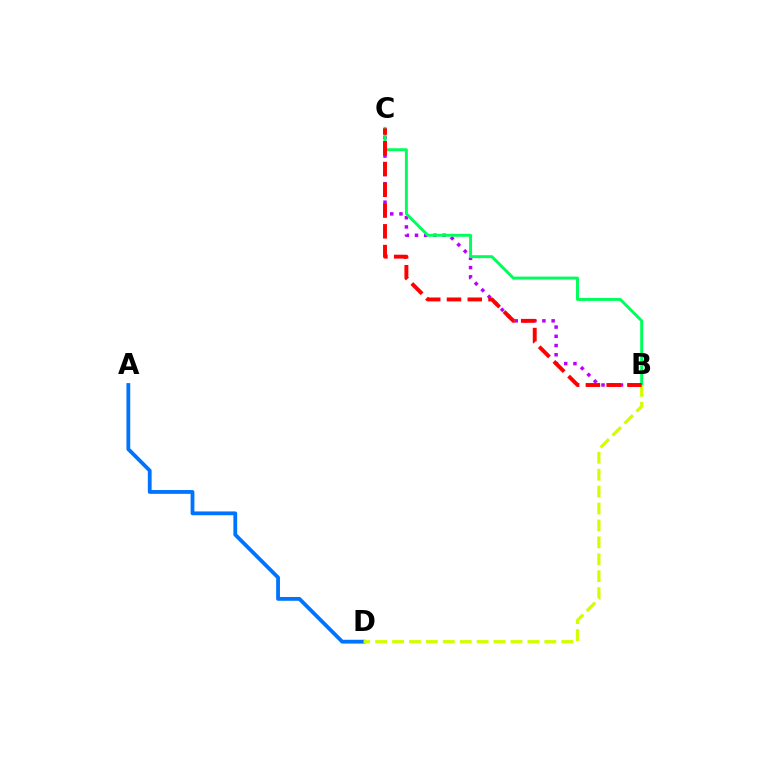{('B', 'C'): [{'color': '#b900ff', 'line_style': 'dotted', 'thickness': 2.51}, {'color': '#00ff5c', 'line_style': 'solid', 'thickness': 2.12}, {'color': '#ff0000', 'line_style': 'dashed', 'thickness': 2.82}], ('A', 'D'): [{'color': '#0074ff', 'line_style': 'solid', 'thickness': 2.74}], ('B', 'D'): [{'color': '#d1ff00', 'line_style': 'dashed', 'thickness': 2.3}]}